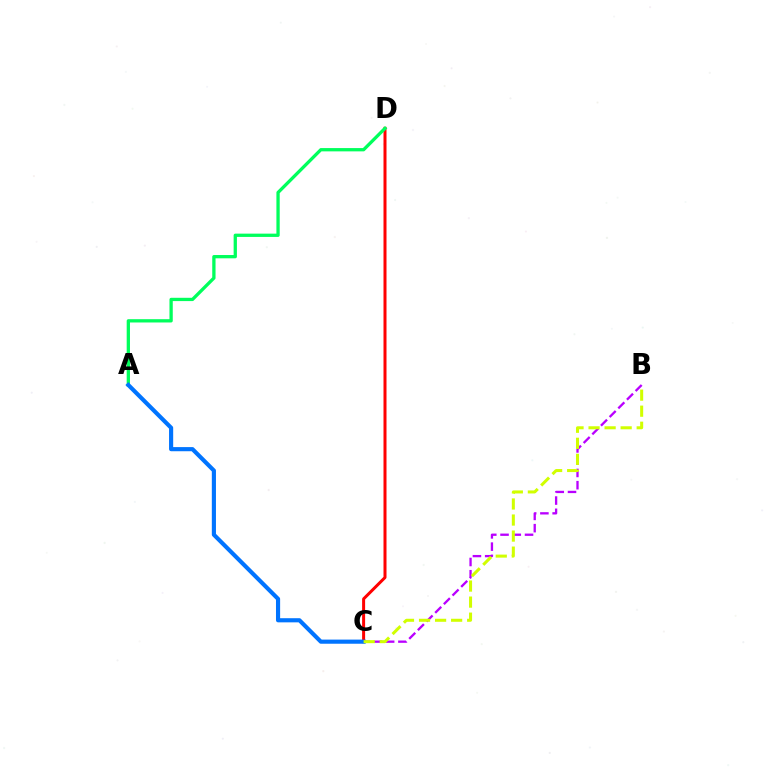{('B', 'C'): [{'color': '#b900ff', 'line_style': 'dashed', 'thickness': 1.66}, {'color': '#d1ff00', 'line_style': 'dashed', 'thickness': 2.18}], ('C', 'D'): [{'color': '#ff0000', 'line_style': 'solid', 'thickness': 2.16}], ('A', 'D'): [{'color': '#00ff5c', 'line_style': 'solid', 'thickness': 2.37}], ('A', 'C'): [{'color': '#0074ff', 'line_style': 'solid', 'thickness': 2.98}]}